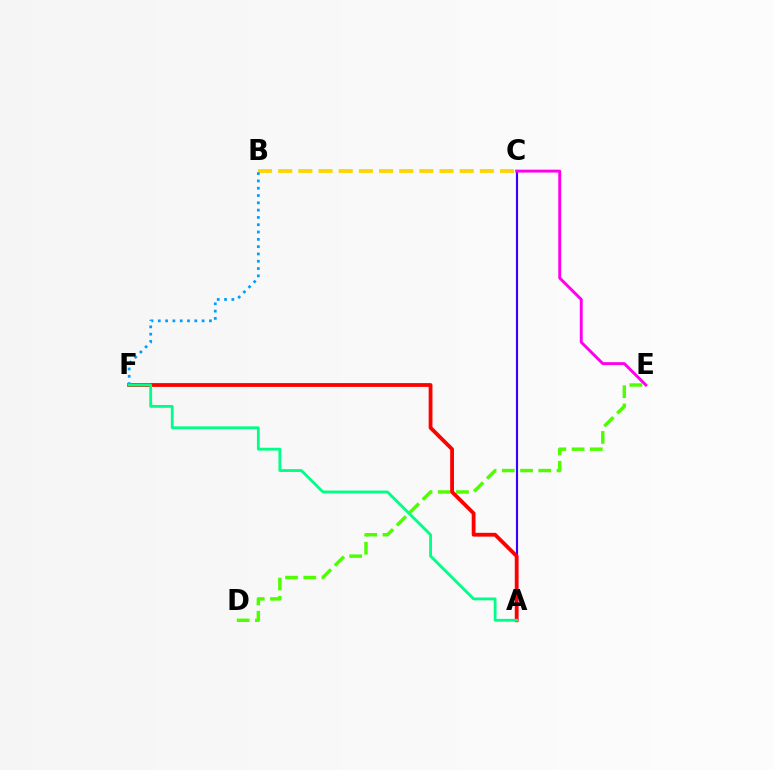{('A', 'C'): [{'color': '#3700ff', 'line_style': 'solid', 'thickness': 1.54}], ('C', 'E'): [{'color': '#ff00ed', 'line_style': 'solid', 'thickness': 2.1}], ('D', 'E'): [{'color': '#4fff00', 'line_style': 'dashed', 'thickness': 2.48}], ('A', 'F'): [{'color': '#ff0000', 'line_style': 'solid', 'thickness': 2.74}, {'color': '#00ff86', 'line_style': 'solid', 'thickness': 2.03}], ('B', 'C'): [{'color': '#ffd500', 'line_style': 'dashed', 'thickness': 2.74}], ('B', 'F'): [{'color': '#009eff', 'line_style': 'dotted', 'thickness': 1.98}]}